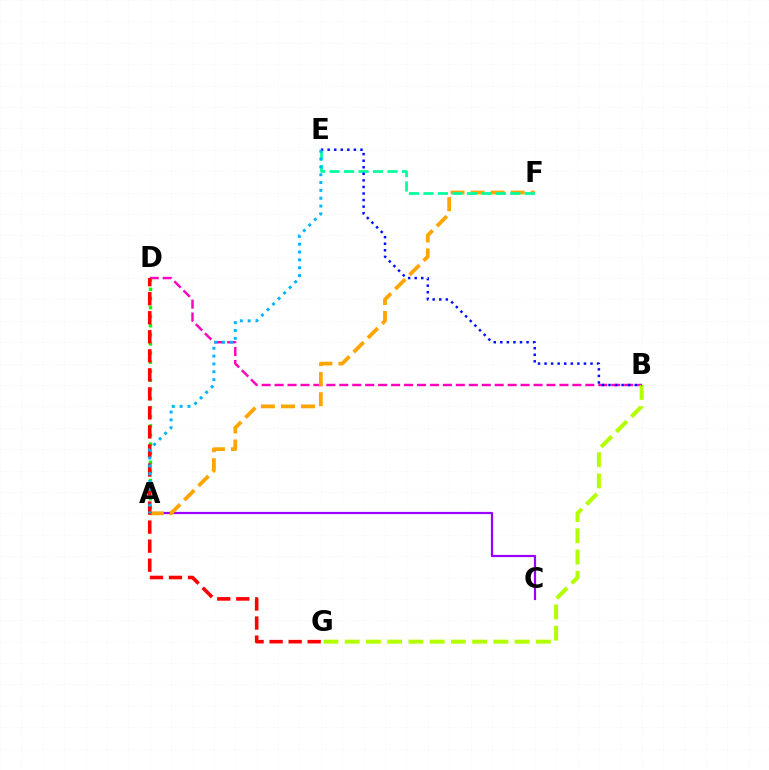{('B', 'D'): [{'color': '#ff00bd', 'line_style': 'dashed', 'thickness': 1.76}], ('B', 'G'): [{'color': '#b3ff00', 'line_style': 'dashed', 'thickness': 2.89}], ('A', 'C'): [{'color': '#9b00ff', 'line_style': 'solid', 'thickness': 1.59}], ('A', 'F'): [{'color': '#ffa500', 'line_style': 'dashed', 'thickness': 2.72}], ('A', 'D'): [{'color': '#08ff00', 'line_style': 'dotted', 'thickness': 2.47}], ('E', 'F'): [{'color': '#00ff9d', 'line_style': 'dashed', 'thickness': 1.97}], ('D', 'G'): [{'color': '#ff0000', 'line_style': 'dashed', 'thickness': 2.59}], ('B', 'E'): [{'color': '#0010ff', 'line_style': 'dotted', 'thickness': 1.78}], ('A', 'E'): [{'color': '#00b5ff', 'line_style': 'dotted', 'thickness': 2.13}]}